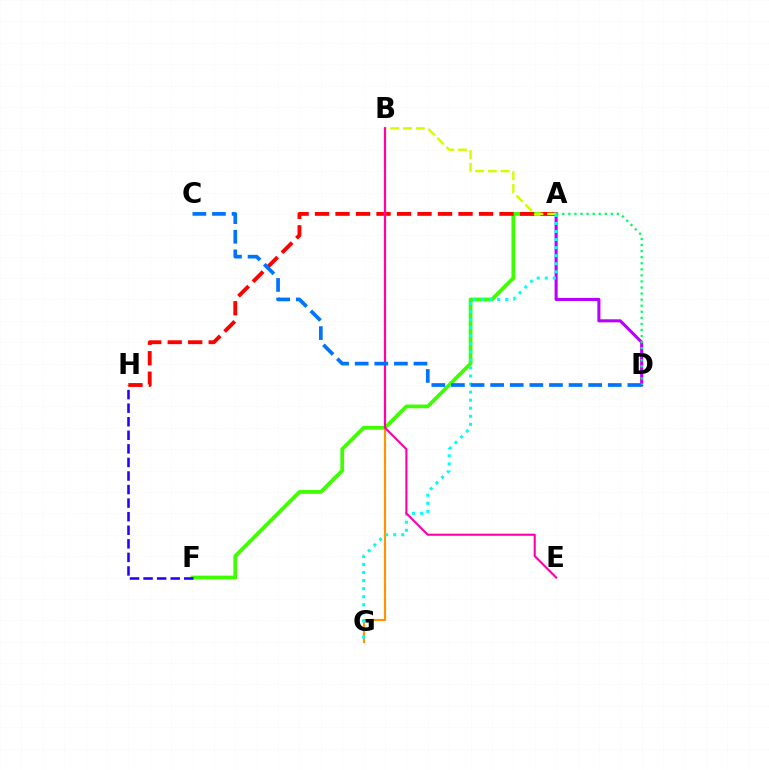{('A', 'F'): [{'color': '#3dff00', 'line_style': 'solid', 'thickness': 2.7}], ('A', 'H'): [{'color': '#ff0000', 'line_style': 'dashed', 'thickness': 2.79}], ('A', 'D'): [{'color': '#b900ff', 'line_style': 'solid', 'thickness': 2.21}, {'color': '#00ff5c', 'line_style': 'dotted', 'thickness': 1.65}], ('B', 'G'): [{'color': '#ff9400', 'line_style': 'solid', 'thickness': 1.59}], ('A', 'B'): [{'color': '#d1ff00', 'line_style': 'dashed', 'thickness': 1.74}], ('F', 'H'): [{'color': '#2500ff', 'line_style': 'dashed', 'thickness': 1.84}], ('A', 'G'): [{'color': '#00fff6', 'line_style': 'dotted', 'thickness': 2.19}], ('B', 'E'): [{'color': '#ff00ac', 'line_style': 'solid', 'thickness': 1.53}], ('C', 'D'): [{'color': '#0074ff', 'line_style': 'dashed', 'thickness': 2.66}]}